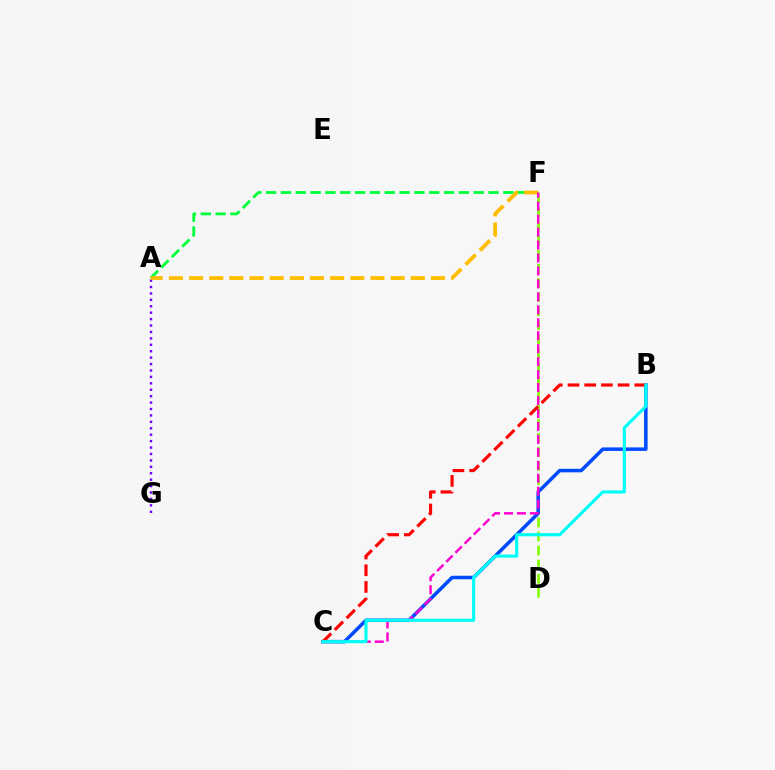{('D', 'F'): [{'color': '#84ff00', 'line_style': 'dashed', 'thickness': 1.91}], ('B', 'C'): [{'color': '#004bff', 'line_style': 'solid', 'thickness': 2.54}, {'color': '#ff0000', 'line_style': 'dashed', 'thickness': 2.27}, {'color': '#00fff6', 'line_style': 'solid', 'thickness': 2.24}], ('A', 'F'): [{'color': '#00ff39', 'line_style': 'dashed', 'thickness': 2.01}, {'color': '#ffbd00', 'line_style': 'dashed', 'thickness': 2.74}], ('A', 'G'): [{'color': '#7200ff', 'line_style': 'dotted', 'thickness': 1.75}], ('C', 'F'): [{'color': '#ff00cf', 'line_style': 'dashed', 'thickness': 1.76}]}